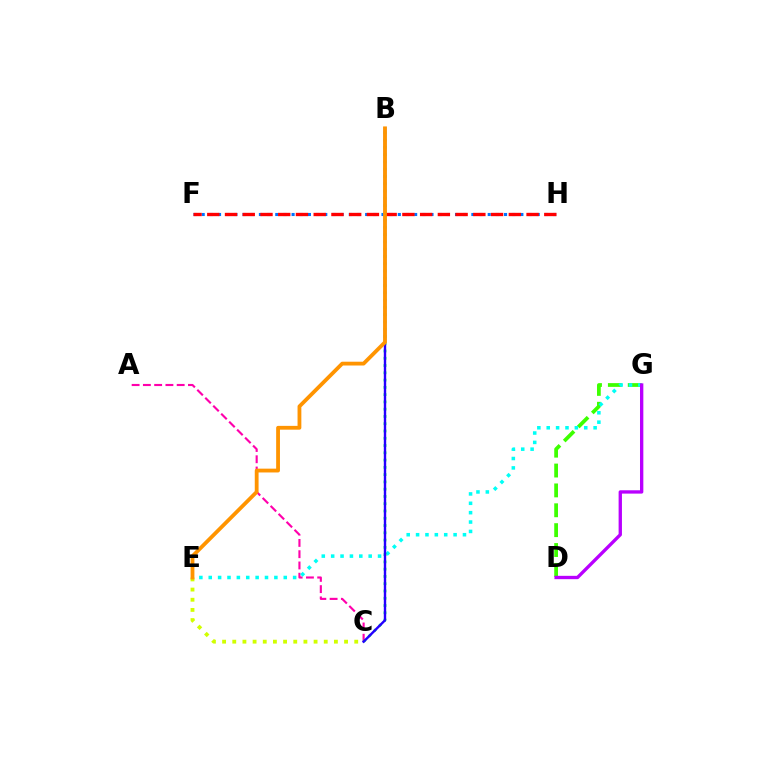{('F', 'H'): [{'color': '#0074ff', 'line_style': 'dotted', 'thickness': 2.22}, {'color': '#ff0000', 'line_style': 'dashed', 'thickness': 2.41}], ('D', 'G'): [{'color': '#3dff00', 'line_style': 'dashed', 'thickness': 2.7}, {'color': '#b900ff', 'line_style': 'solid', 'thickness': 2.4}], ('A', 'C'): [{'color': '#ff00ac', 'line_style': 'dashed', 'thickness': 1.53}], ('E', 'G'): [{'color': '#00fff6', 'line_style': 'dotted', 'thickness': 2.55}], ('B', 'C'): [{'color': '#00ff5c', 'line_style': 'dotted', 'thickness': 1.98}, {'color': '#2500ff', 'line_style': 'solid', 'thickness': 1.73}], ('C', 'E'): [{'color': '#d1ff00', 'line_style': 'dotted', 'thickness': 2.76}], ('B', 'E'): [{'color': '#ff9400', 'line_style': 'solid', 'thickness': 2.74}]}